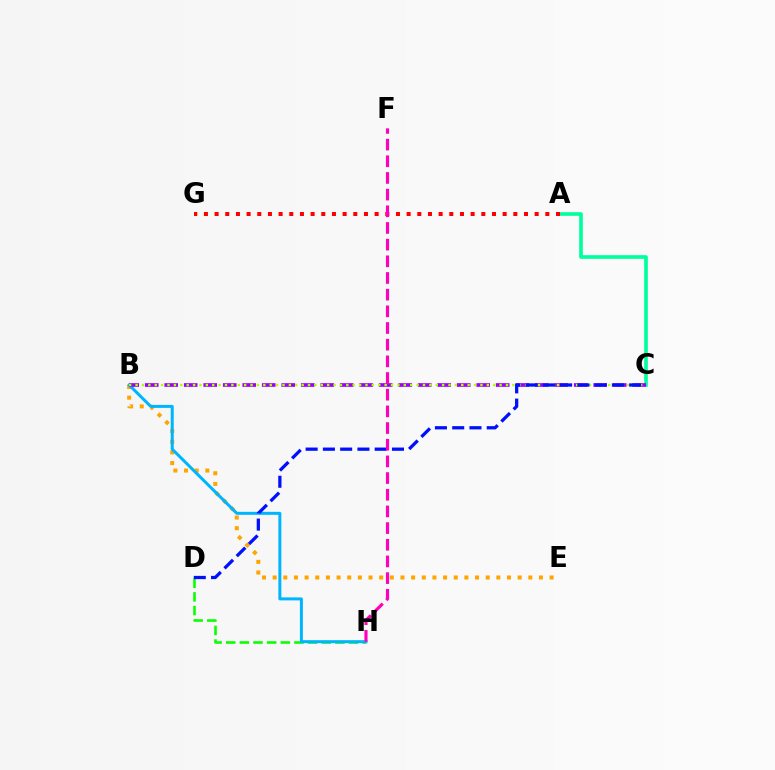{('D', 'H'): [{'color': '#08ff00', 'line_style': 'dashed', 'thickness': 1.85}], ('B', 'E'): [{'color': '#ffa500', 'line_style': 'dotted', 'thickness': 2.89}], ('B', 'H'): [{'color': '#00b5ff', 'line_style': 'solid', 'thickness': 2.16}], ('A', 'C'): [{'color': '#00ff9d', 'line_style': 'solid', 'thickness': 2.63}], ('B', 'C'): [{'color': '#9b00ff', 'line_style': 'dashed', 'thickness': 2.65}, {'color': '#b3ff00', 'line_style': 'dotted', 'thickness': 1.74}], ('A', 'G'): [{'color': '#ff0000', 'line_style': 'dotted', 'thickness': 2.9}], ('C', 'D'): [{'color': '#0010ff', 'line_style': 'dashed', 'thickness': 2.35}], ('F', 'H'): [{'color': '#ff00bd', 'line_style': 'dashed', 'thickness': 2.27}]}